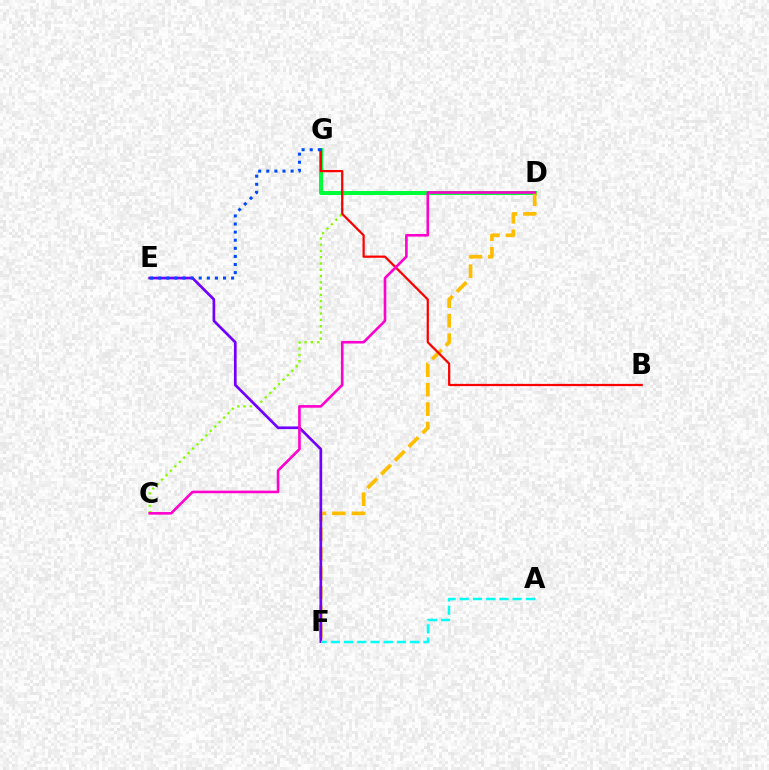{('C', 'D'): [{'color': '#84ff00', 'line_style': 'dotted', 'thickness': 1.7}, {'color': '#ff00cf', 'line_style': 'solid', 'thickness': 1.88}], ('D', 'G'): [{'color': '#00ff39', 'line_style': 'solid', 'thickness': 2.87}], ('D', 'F'): [{'color': '#ffbd00', 'line_style': 'dashed', 'thickness': 2.64}], ('B', 'G'): [{'color': '#ff0000', 'line_style': 'solid', 'thickness': 1.61}], ('E', 'F'): [{'color': '#7200ff', 'line_style': 'solid', 'thickness': 1.94}], ('A', 'F'): [{'color': '#00fff6', 'line_style': 'dashed', 'thickness': 1.8}], ('E', 'G'): [{'color': '#004bff', 'line_style': 'dotted', 'thickness': 2.2}]}